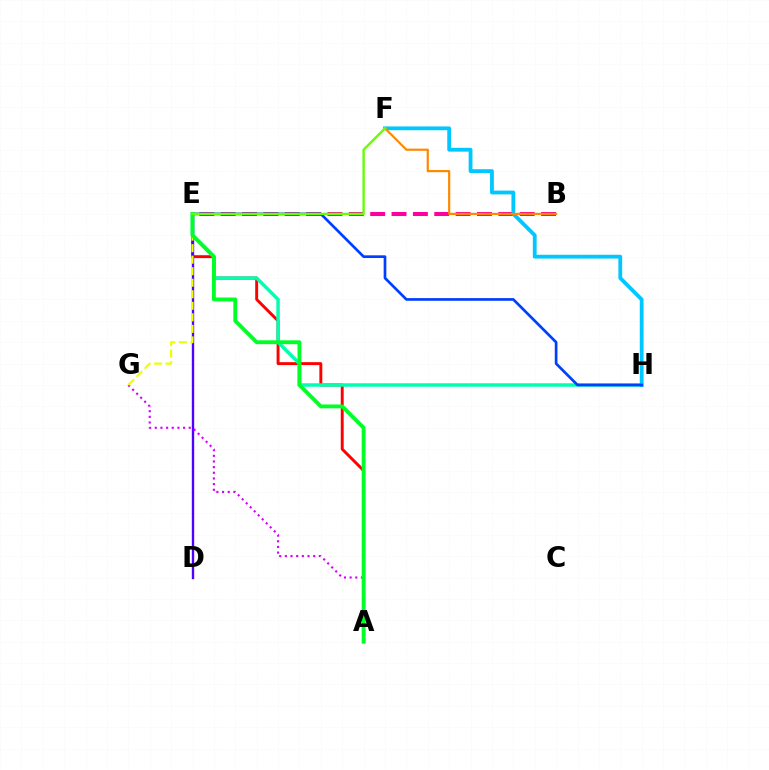{('A', 'E'): [{'color': '#ff0000', 'line_style': 'solid', 'thickness': 2.1}, {'color': '#00ff27', 'line_style': 'solid', 'thickness': 2.78}], ('B', 'E'): [{'color': '#ff00a0', 'line_style': 'dashed', 'thickness': 2.9}], ('E', 'H'): [{'color': '#00ffaf', 'line_style': 'solid', 'thickness': 2.5}, {'color': '#003fff', 'line_style': 'solid', 'thickness': 1.94}], ('D', 'E'): [{'color': '#4f00ff', 'line_style': 'solid', 'thickness': 1.7}], ('A', 'G'): [{'color': '#d600ff', 'line_style': 'dotted', 'thickness': 1.54}], ('F', 'H'): [{'color': '#00c7ff', 'line_style': 'solid', 'thickness': 2.74}], ('B', 'F'): [{'color': '#ff8800', 'line_style': 'solid', 'thickness': 1.58}], ('E', 'G'): [{'color': '#eeff00', 'line_style': 'dashed', 'thickness': 1.57}], ('E', 'F'): [{'color': '#66ff00', 'line_style': 'solid', 'thickness': 1.71}]}